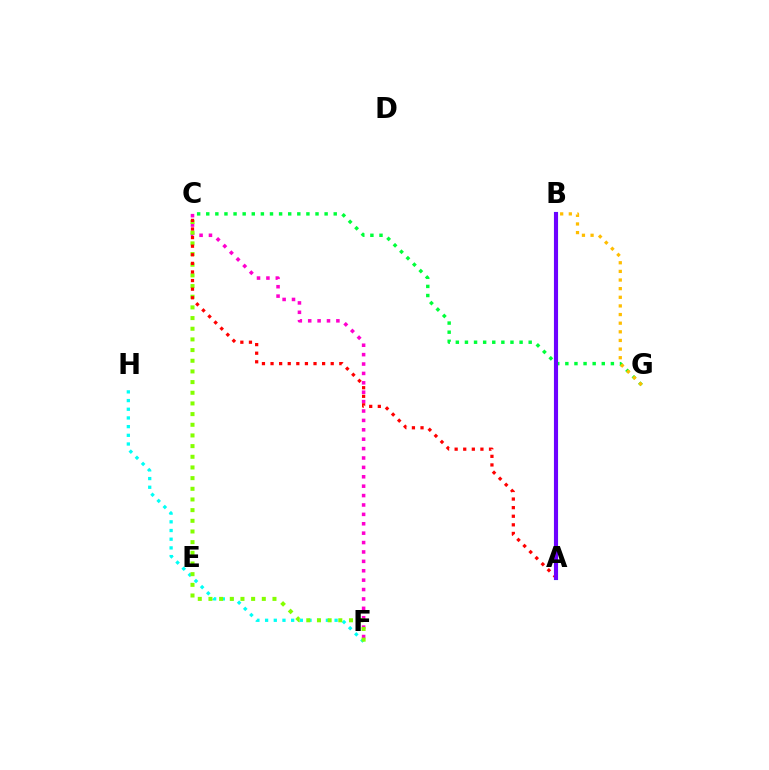{('F', 'H'): [{'color': '#00fff6', 'line_style': 'dotted', 'thickness': 2.36}], ('C', 'F'): [{'color': '#ff00cf', 'line_style': 'dotted', 'thickness': 2.55}, {'color': '#84ff00', 'line_style': 'dotted', 'thickness': 2.9}], ('C', 'G'): [{'color': '#00ff39', 'line_style': 'dotted', 'thickness': 2.47}], ('B', 'G'): [{'color': '#ffbd00', 'line_style': 'dotted', 'thickness': 2.35}], ('A', 'C'): [{'color': '#ff0000', 'line_style': 'dotted', 'thickness': 2.34}], ('A', 'B'): [{'color': '#004bff', 'line_style': 'solid', 'thickness': 2.97}, {'color': '#7200ff', 'line_style': 'solid', 'thickness': 2.73}]}